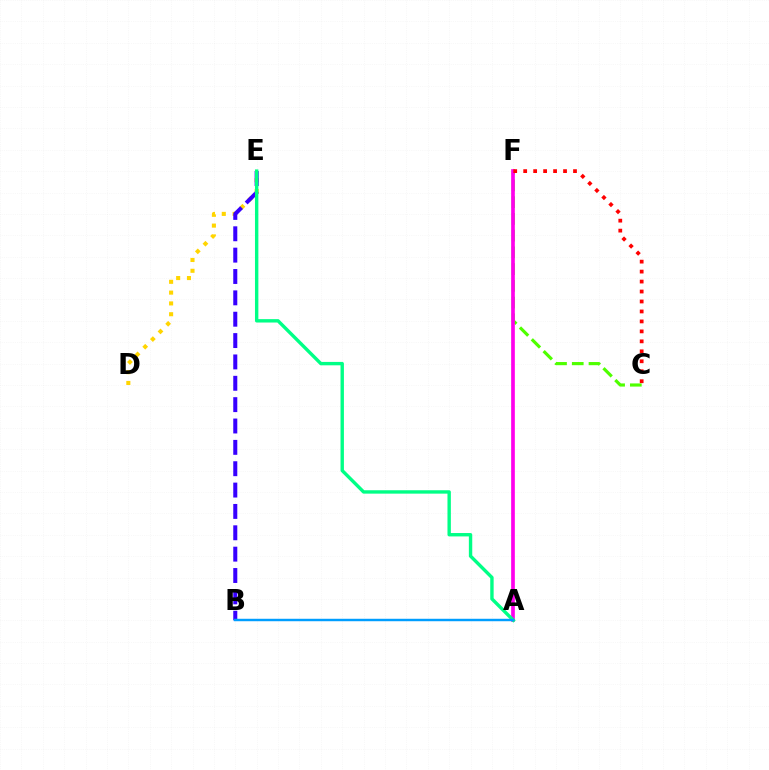{('D', 'E'): [{'color': '#ffd500', 'line_style': 'dotted', 'thickness': 2.94}], ('C', 'F'): [{'color': '#4fff00', 'line_style': 'dashed', 'thickness': 2.27}, {'color': '#ff0000', 'line_style': 'dotted', 'thickness': 2.71}], ('B', 'E'): [{'color': '#3700ff', 'line_style': 'dashed', 'thickness': 2.9}], ('A', 'F'): [{'color': '#ff00ed', 'line_style': 'solid', 'thickness': 2.65}], ('A', 'E'): [{'color': '#00ff86', 'line_style': 'solid', 'thickness': 2.44}], ('A', 'B'): [{'color': '#009eff', 'line_style': 'solid', 'thickness': 1.76}]}